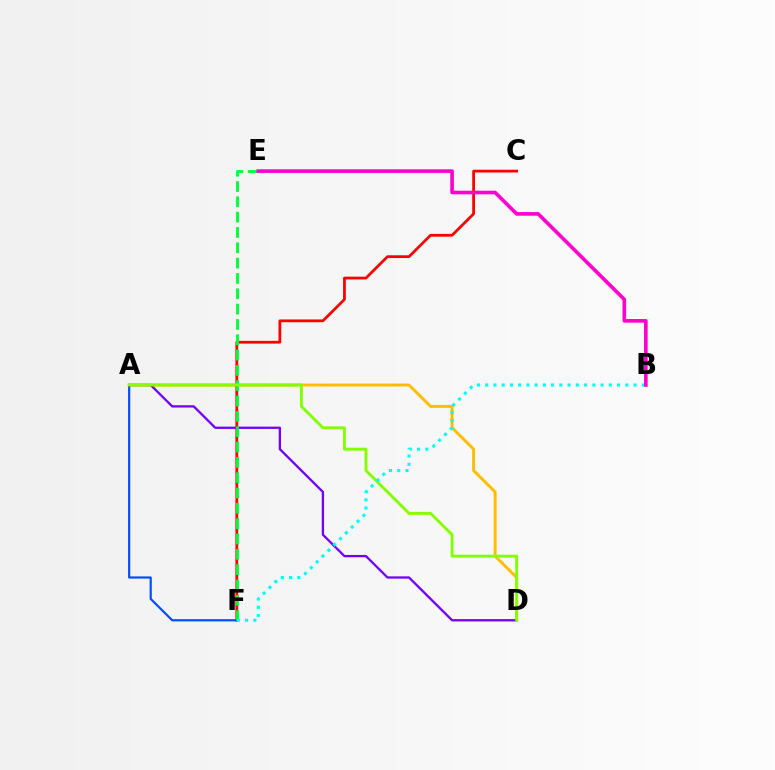{('A', 'D'): [{'color': '#ffbd00', 'line_style': 'solid', 'thickness': 2.11}, {'color': '#7200ff', 'line_style': 'solid', 'thickness': 1.66}, {'color': '#84ff00', 'line_style': 'solid', 'thickness': 2.08}], ('C', 'F'): [{'color': '#ff0000', 'line_style': 'solid', 'thickness': 2.0}], ('A', 'F'): [{'color': '#004bff', 'line_style': 'solid', 'thickness': 1.56}], ('E', 'F'): [{'color': '#00ff39', 'line_style': 'dashed', 'thickness': 2.08}], ('B', 'F'): [{'color': '#00fff6', 'line_style': 'dotted', 'thickness': 2.24}], ('B', 'E'): [{'color': '#ff00cf', 'line_style': 'solid', 'thickness': 2.62}]}